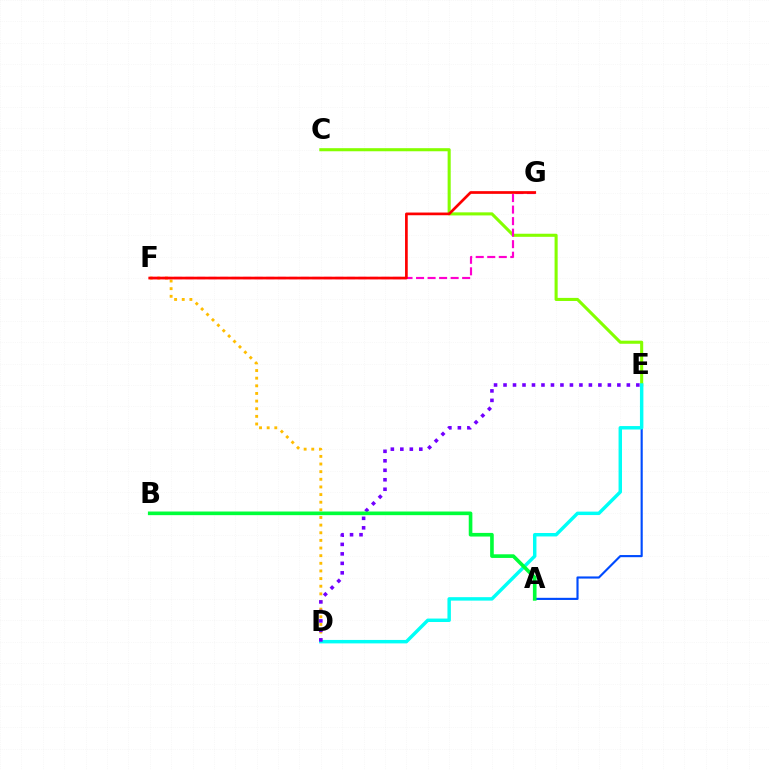{('A', 'E'): [{'color': '#004bff', 'line_style': 'solid', 'thickness': 1.54}], ('C', 'E'): [{'color': '#84ff00', 'line_style': 'solid', 'thickness': 2.22}], ('D', 'F'): [{'color': '#ffbd00', 'line_style': 'dotted', 'thickness': 2.08}], ('D', 'E'): [{'color': '#00fff6', 'line_style': 'solid', 'thickness': 2.48}, {'color': '#7200ff', 'line_style': 'dotted', 'thickness': 2.58}], ('F', 'G'): [{'color': '#ff00cf', 'line_style': 'dashed', 'thickness': 1.57}, {'color': '#ff0000', 'line_style': 'solid', 'thickness': 1.95}], ('A', 'B'): [{'color': '#00ff39', 'line_style': 'solid', 'thickness': 2.62}]}